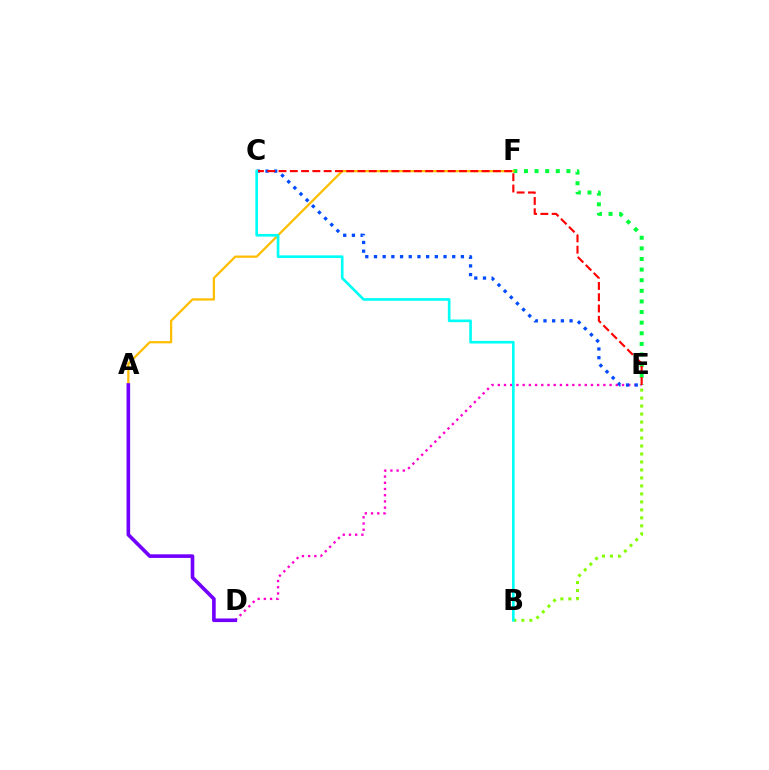{('D', 'E'): [{'color': '#ff00cf', 'line_style': 'dotted', 'thickness': 1.69}], ('B', 'E'): [{'color': '#84ff00', 'line_style': 'dotted', 'thickness': 2.17}], ('E', 'F'): [{'color': '#00ff39', 'line_style': 'dotted', 'thickness': 2.88}], ('A', 'F'): [{'color': '#ffbd00', 'line_style': 'solid', 'thickness': 1.62}], ('C', 'E'): [{'color': '#004bff', 'line_style': 'dotted', 'thickness': 2.36}, {'color': '#ff0000', 'line_style': 'dashed', 'thickness': 1.53}], ('B', 'C'): [{'color': '#00fff6', 'line_style': 'solid', 'thickness': 1.91}], ('A', 'D'): [{'color': '#7200ff', 'line_style': 'solid', 'thickness': 2.61}]}